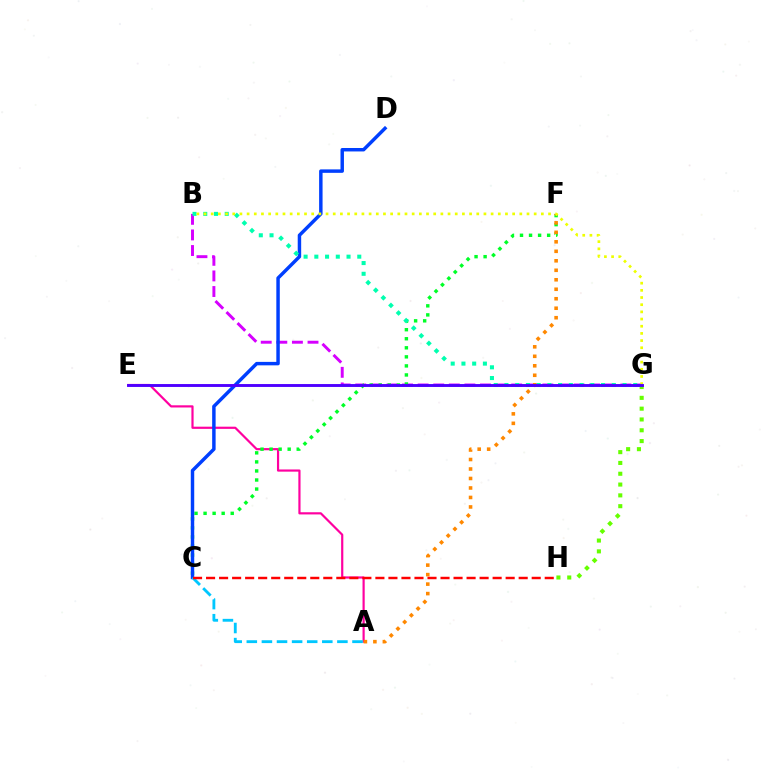{('B', 'G'): [{'color': '#d600ff', 'line_style': 'dashed', 'thickness': 2.12}, {'color': '#00ffaf', 'line_style': 'dotted', 'thickness': 2.92}, {'color': '#eeff00', 'line_style': 'dotted', 'thickness': 1.95}], ('A', 'E'): [{'color': '#ff00a0', 'line_style': 'solid', 'thickness': 1.57}], ('C', 'F'): [{'color': '#00ff27', 'line_style': 'dotted', 'thickness': 2.46}], ('G', 'H'): [{'color': '#66ff00', 'line_style': 'dotted', 'thickness': 2.94}], ('C', 'D'): [{'color': '#003fff', 'line_style': 'solid', 'thickness': 2.49}], ('A', 'F'): [{'color': '#ff8800', 'line_style': 'dotted', 'thickness': 2.58}], ('E', 'G'): [{'color': '#4f00ff', 'line_style': 'solid', 'thickness': 2.09}], ('A', 'C'): [{'color': '#00c7ff', 'line_style': 'dashed', 'thickness': 2.05}], ('C', 'H'): [{'color': '#ff0000', 'line_style': 'dashed', 'thickness': 1.77}]}